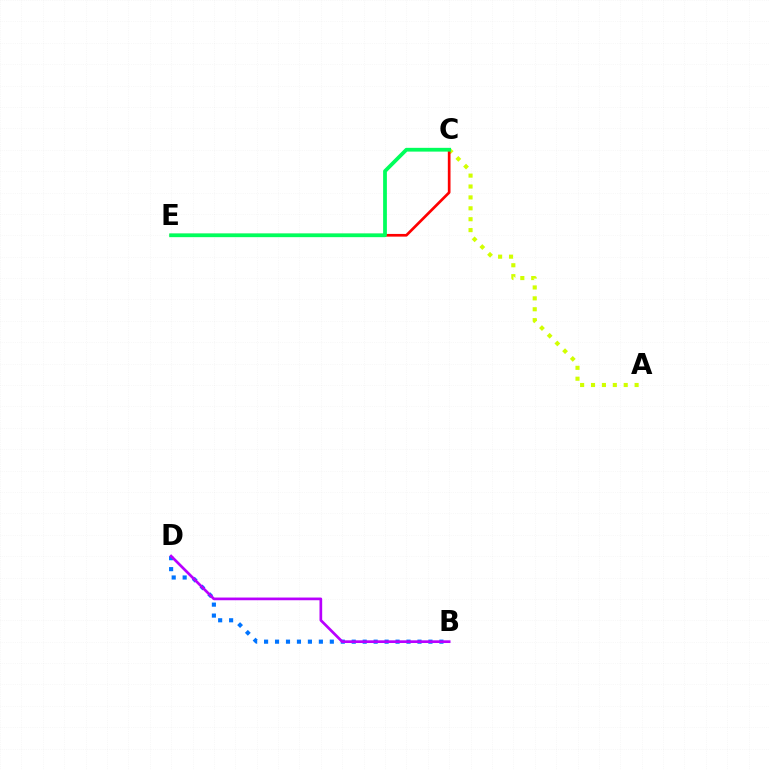{('B', 'D'): [{'color': '#0074ff', 'line_style': 'dotted', 'thickness': 2.98}, {'color': '#b900ff', 'line_style': 'solid', 'thickness': 1.94}], ('A', 'C'): [{'color': '#d1ff00', 'line_style': 'dotted', 'thickness': 2.96}], ('C', 'E'): [{'color': '#ff0000', 'line_style': 'solid', 'thickness': 1.94}, {'color': '#00ff5c', 'line_style': 'solid', 'thickness': 2.71}]}